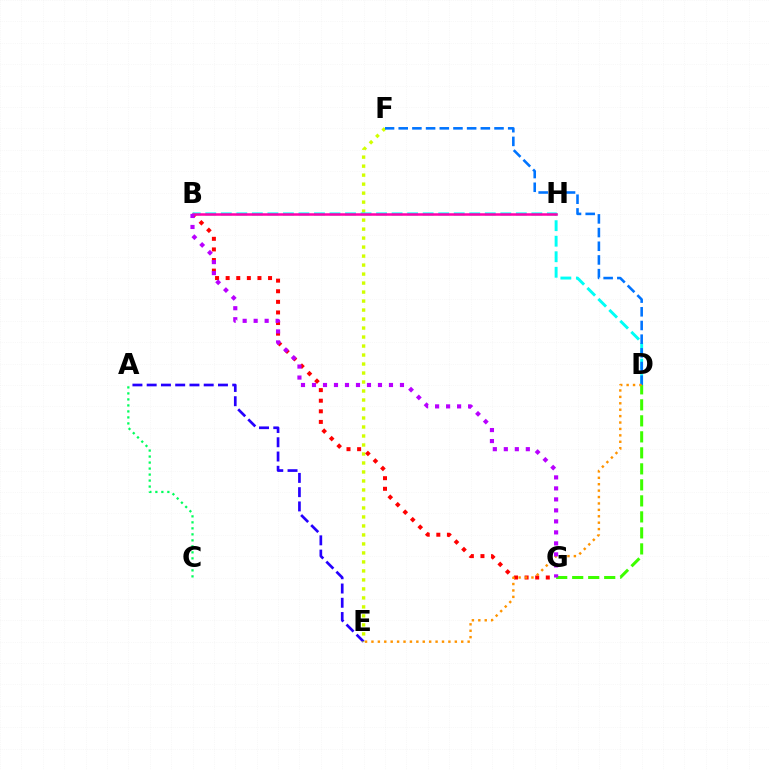{('A', 'E'): [{'color': '#2500ff', 'line_style': 'dashed', 'thickness': 1.94}], ('D', 'G'): [{'color': '#3dff00', 'line_style': 'dashed', 'thickness': 2.17}], ('E', 'F'): [{'color': '#d1ff00', 'line_style': 'dotted', 'thickness': 2.44}], ('B', 'G'): [{'color': '#ff0000', 'line_style': 'dotted', 'thickness': 2.88}, {'color': '#b900ff', 'line_style': 'dotted', 'thickness': 2.99}], ('A', 'C'): [{'color': '#00ff5c', 'line_style': 'dotted', 'thickness': 1.63}], ('B', 'D'): [{'color': '#00fff6', 'line_style': 'dashed', 'thickness': 2.11}], ('D', 'F'): [{'color': '#0074ff', 'line_style': 'dashed', 'thickness': 1.86}], ('B', 'H'): [{'color': '#ff00ac', 'line_style': 'solid', 'thickness': 1.81}], ('D', 'E'): [{'color': '#ff9400', 'line_style': 'dotted', 'thickness': 1.74}]}